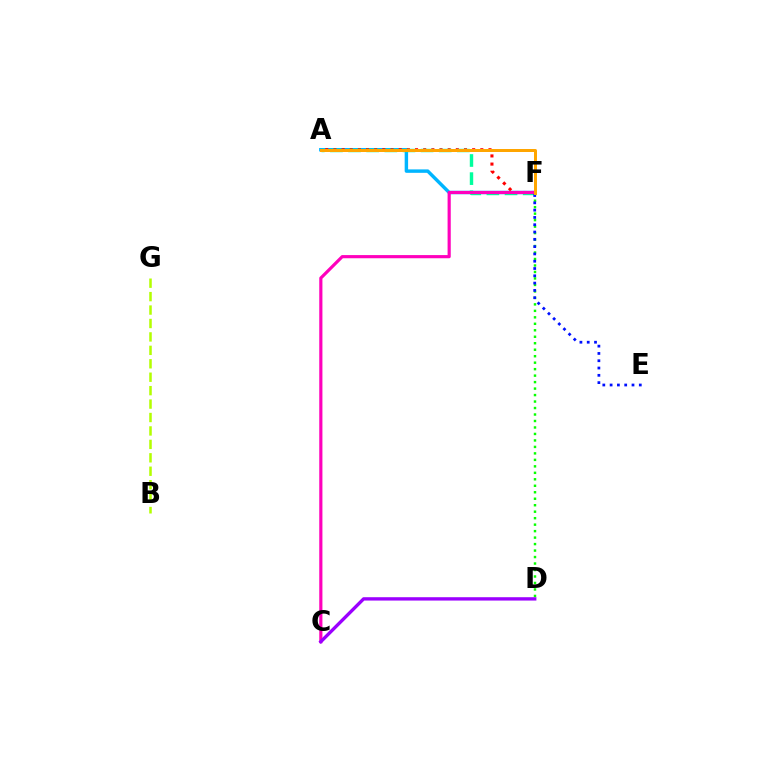{('A', 'F'): [{'color': '#00b5ff', 'line_style': 'solid', 'thickness': 2.47}, {'color': '#ff0000', 'line_style': 'dotted', 'thickness': 2.22}, {'color': '#00ff9d', 'line_style': 'dashed', 'thickness': 2.46}, {'color': '#ffa500', 'line_style': 'solid', 'thickness': 2.16}], ('D', 'F'): [{'color': '#08ff00', 'line_style': 'dotted', 'thickness': 1.76}], ('B', 'G'): [{'color': '#b3ff00', 'line_style': 'dashed', 'thickness': 1.82}], ('C', 'F'): [{'color': '#ff00bd', 'line_style': 'solid', 'thickness': 2.28}], ('E', 'F'): [{'color': '#0010ff', 'line_style': 'dotted', 'thickness': 1.98}], ('C', 'D'): [{'color': '#9b00ff', 'line_style': 'solid', 'thickness': 2.41}]}